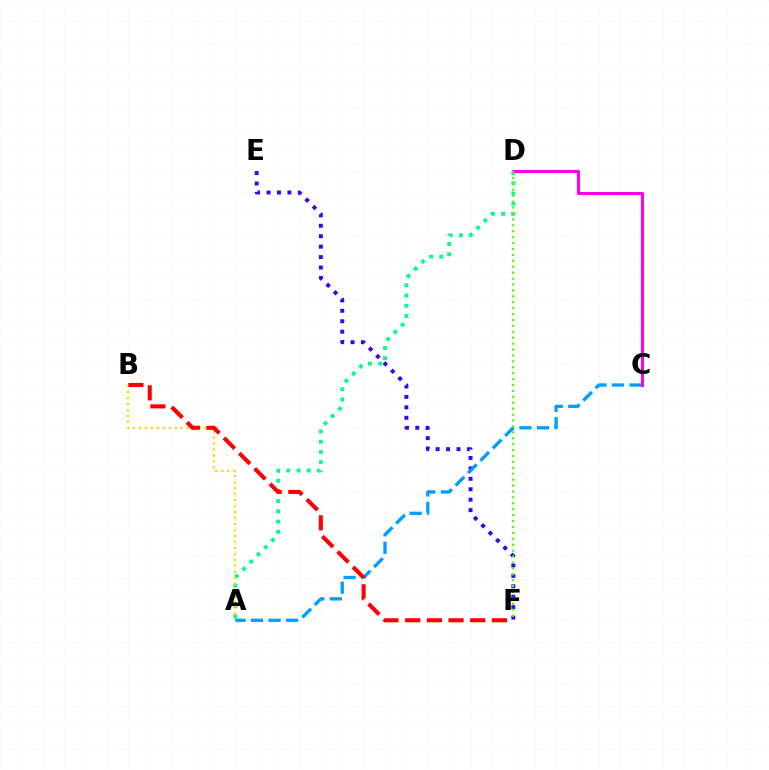{('E', 'F'): [{'color': '#3700ff', 'line_style': 'dotted', 'thickness': 2.83}], ('A', 'D'): [{'color': '#00ff86', 'line_style': 'dotted', 'thickness': 2.78}], ('A', 'B'): [{'color': '#ffd500', 'line_style': 'dotted', 'thickness': 1.62}], ('A', 'C'): [{'color': '#009eff', 'line_style': 'dashed', 'thickness': 2.38}], ('C', 'D'): [{'color': '#ff00ed', 'line_style': 'solid', 'thickness': 2.19}], ('D', 'F'): [{'color': '#4fff00', 'line_style': 'dotted', 'thickness': 1.61}], ('B', 'F'): [{'color': '#ff0000', 'line_style': 'dashed', 'thickness': 2.94}]}